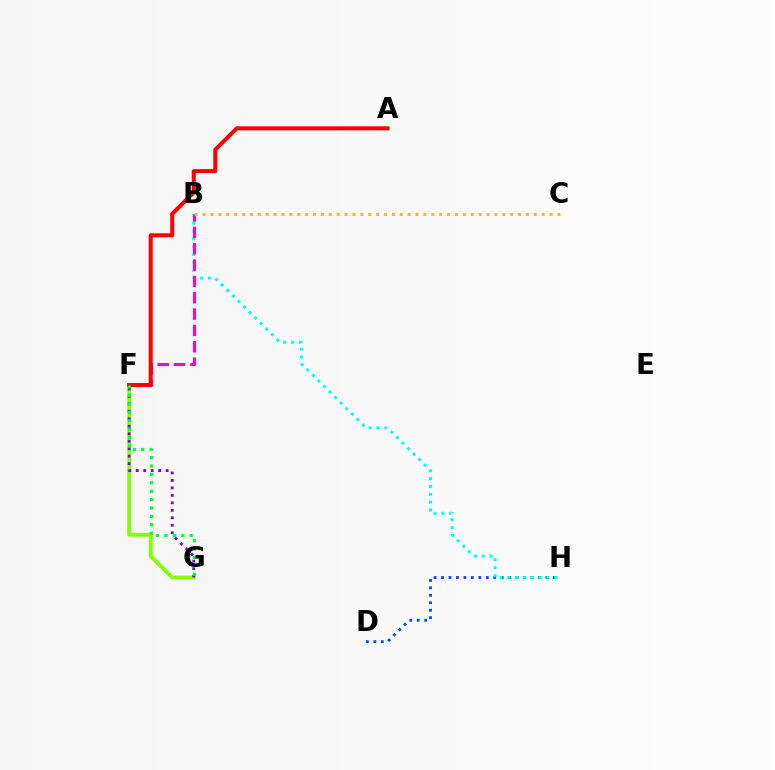{('F', 'G'): [{'color': '#84ff00', 'line_style': 'solid', 'thickness': 2.77}, {'color': '#7200ff', 'line_style': 'dotted', 'thickness': 2.03}, {'color': '#00ff39', 'line_style': 'dotted', 'thickness': 2.28}], ('D', 'H'): [{'color': '#004bff', 'line_style': 'dotted', 'thickness': 2.03}], ('B', 'H'): [{'color': '#00fff6', 'line_style': 'dotted', 'thickness': 2.13}], ('B', 'F'): [{'color': '#ff00cf', 'line_style': 'dashed', 'thickness': 2.22}], ('A', 'F'): [{'color': '#ff0000', 'line_style': 'solid', 'thickness': 2.9}], ('B', 'C'): [{'color': '#ffbd00', 'line_style': 'dotted', 'thickness': 2.14}]}